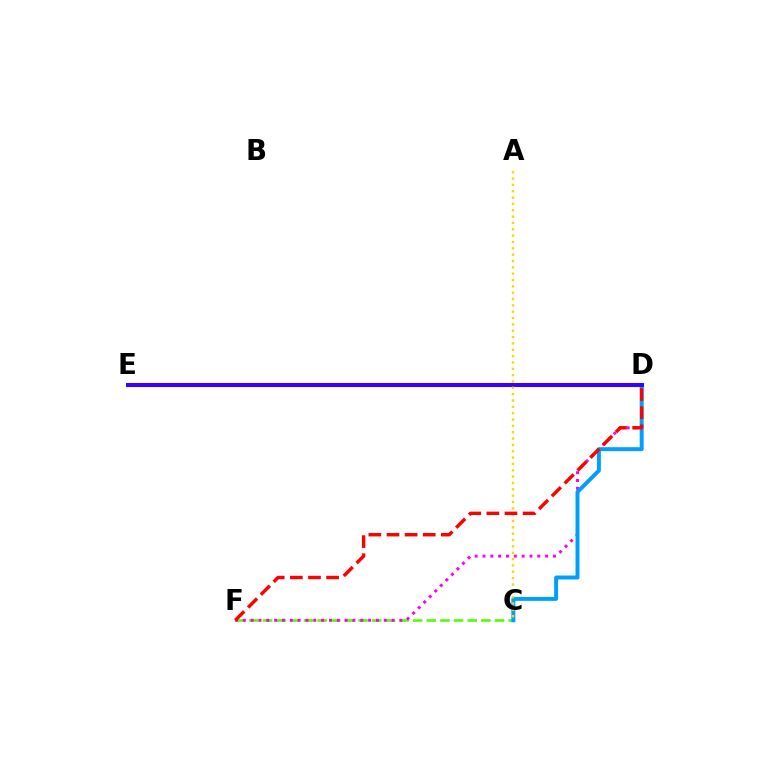{('C', 'F'): [{'color': '#4fff00', 'line_style': 'dashed', 'thickness': 1.85}], ('D', 'E'): [{'color': '#00ff86', 'line_style': 'dashed', 'thickness': 2.86}, {'color': '#3700ff', 'line_style': 'solid', 'thickness': 2.91}], ('D', 'F'): [{'color': '#ff00ed', 'line_style': 'dotted', 'thickness': 2.13}, {'color': '#ff0000', 'line_style': 'dashed', 'thickness': 2.46}], ('C', 'D'): [{'color': '#009eff', 'line_style': 'solid', 'thickness': 2.84}], ('A', 'C'): [{'color': '#ffd500', 'line_style': 'dotted', 'thickness': 1.72}]}